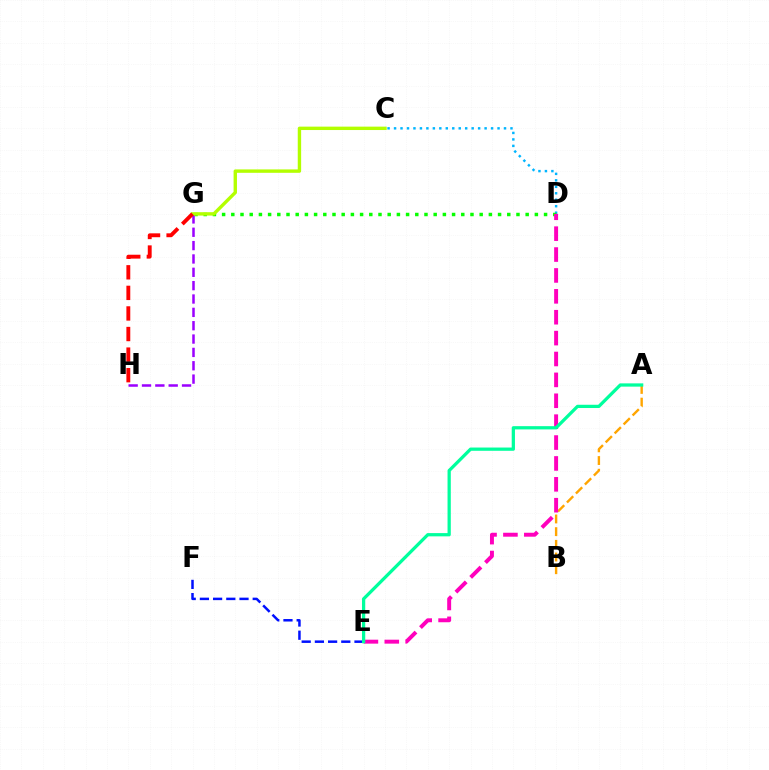{('C', 'D'): [{'color': '#00b5ff', 'line_style': 'dotted', 'thickness': 1.76}], ('D', 'G'): [{'color': '#08ff00', 'line_style': 'dotted', 'thickness': 2.5}], ('G', 'H'): [{'color': '#9b00ff', 'line_style': 'dashed', 'thickness': 1.81}, {'color': '#ff0000', 'line_style': 'dashed', 'thickness': 2.8}], ('A', 'B'): [{'color': '#ffa500', 'line_style': 'dashed', 'thickness': 1.72}], ('E', 'F'): [{'color': '#0010ff', 'line_style': 'dashed', 'thickness': 1.79}], ('C', 'G'): [{'color': '#b3ff00', 'line_style': 'solid', 'thickness': 2.44}], ('D', 'E'): [{'color': '#ff00bd', 'line_style': 'dashed', 'thickness': 2.84}], ('A', 'E'): [{'color': '#00ff9d', 'line_style': 'solid', 'thickness': 2.34}]}